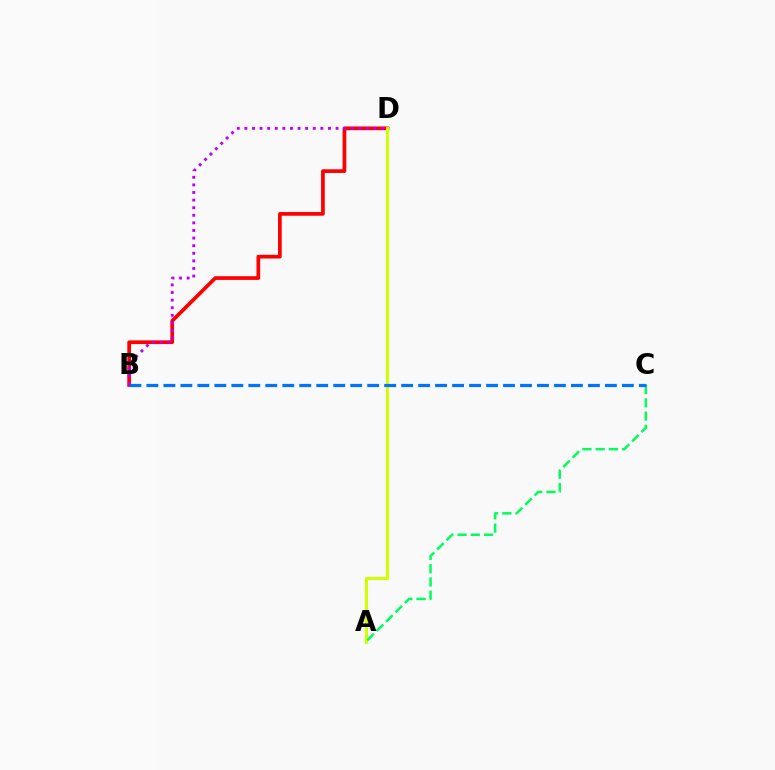{('B', 'D'): [{'color': '#ff0000', 'line_style': 'solid', 'thickness': 2.67}, {'color': '#b900ff', 'line_style': 'dotted', 'thickness': 2.06}], ('A', 'D'): [{'color': '#d1ff00', 'line_style': 'solid', 'thickness': 2.2}], ('A', 'C'): [{'color': '#00ff5c', 'line_style': 'dashed', 'thickness': 1.8}], ('B', 'C'): [{'color': '#0074ff', 'line_style': 'dashed', 'thickness': 2.31}]}